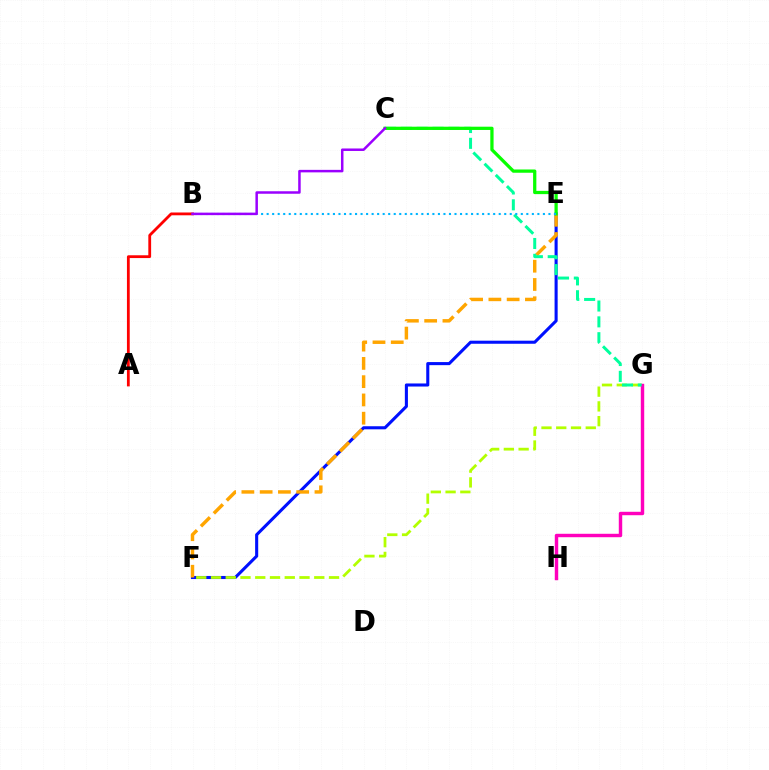{('E', 'F'): [{'color': '#0010ff', 'line_style': 'solid', 'thickness': 2.21}, {'color': '#ffa500', 'line_style': 'dashed', 'thickness': 2.48}], ('A', 'B'): [{'color': '#ff0000', 'line_style': 'solid', 'thickness': 2.01}], ('F', 'G'): [{'color': '#b3ff00', 'line_style': 'dashed', 'thickness': 2.0}], ('G', 'H'): [{'color': '#ff00bd', 'line_style': 'solid', 'thickness': 2.47}], ('C', 'G'): [{'color': '#00ff9d', 'line_style': 'dashed', 'thickness': 2.15}], ('C', 'E'): [{'color': '#08ff00', 'line_style': 'solid', 'thickness': 2.35}], ('B', 'E'): [{'color': '#00b5ff', 'line_style': 'dotted', 'thickness': 1.5}], ('B', 'C'): [{'color': '#9b00ff', 'line_style': 'solid', 'thickness': 1.8}]}